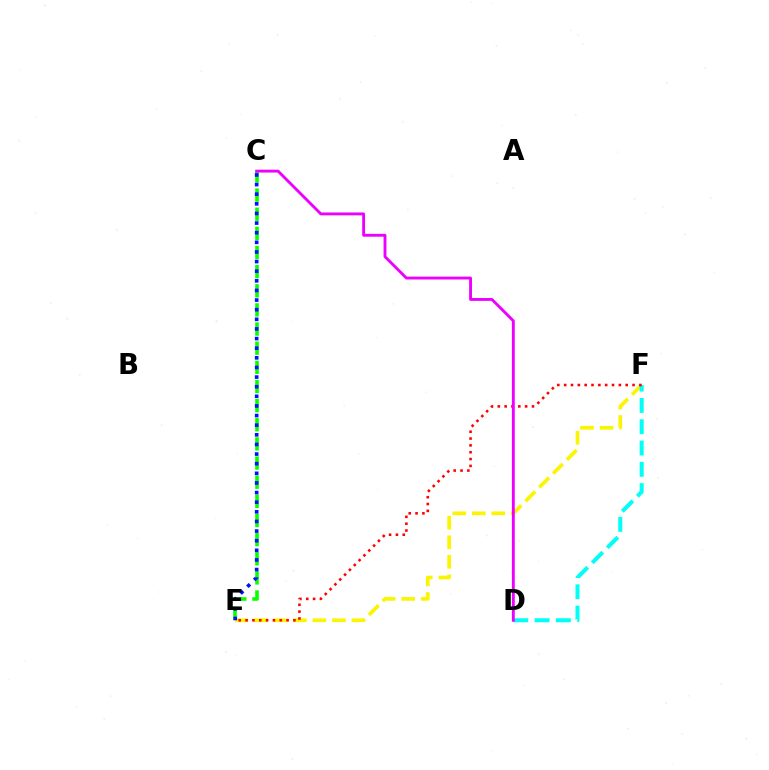{('E', 'F'): [{'color': '#fcf500', 'line_style': 'dashed', 'thickness': 2.65}, {'color': '#ff0000', 'line_style': 'dotted', 'thickness': 1.86}], ('C', 'E'): [{'color': '#08ff00', 'line_style': 'dashed', 'thickness': 2.6}, {'color': '#0010ff', 'line_style': 'dotted', 'thickness': 2.62}], ('D', 'F'): [{'color': '#00fff6', 'line_style': 'dashed', 'thickness': 2.89}], ('C', 'D'): [{'color': '#ee00ff', 'line_style': 'solid', 'thickness': 2.06}]}